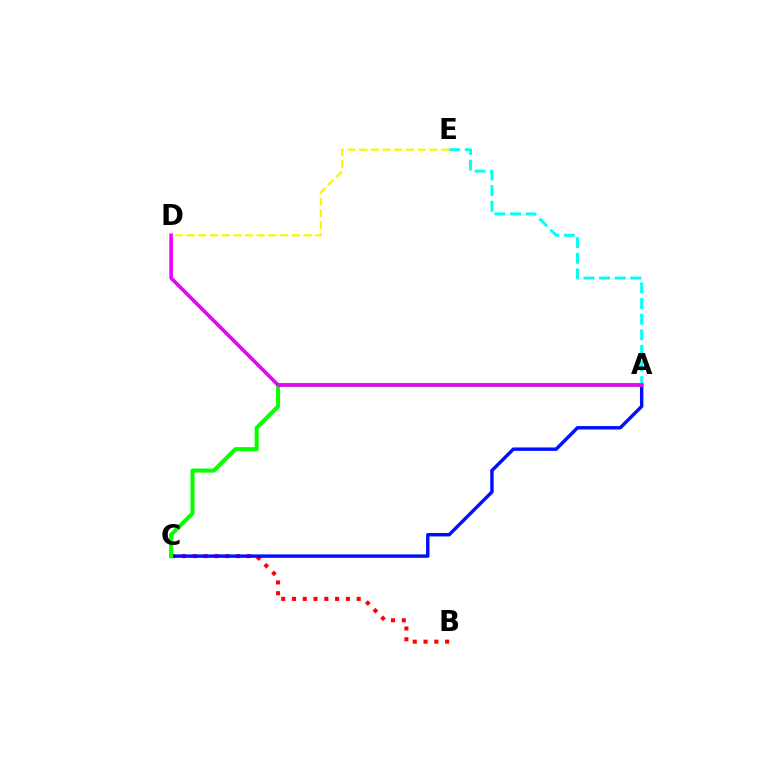{('B', 'C'): [{'color': '#ff0000', 'line_style': 'dotted', 'thickness': 2.93}], ('A', 'C'): [{'color': '#0010ff', 'line_style': 'solid', 'thickness': 2.46}, {'color': '#08ff00', 'line_style': 'solid', 'thickness': 2.93}], ('A', 'E'): [{'color': '#00fff6', 'line_style': 'dashed', 'thickness': 2.12}], ('A', 'D'): [{'color': '#ee00ff', 'line_style': 'solid', 'thickness': 2.6}], ('D', 'E'): [{'color': '#fcf500', 'line_style': 'dashed', 'thickness': 1.59}]}